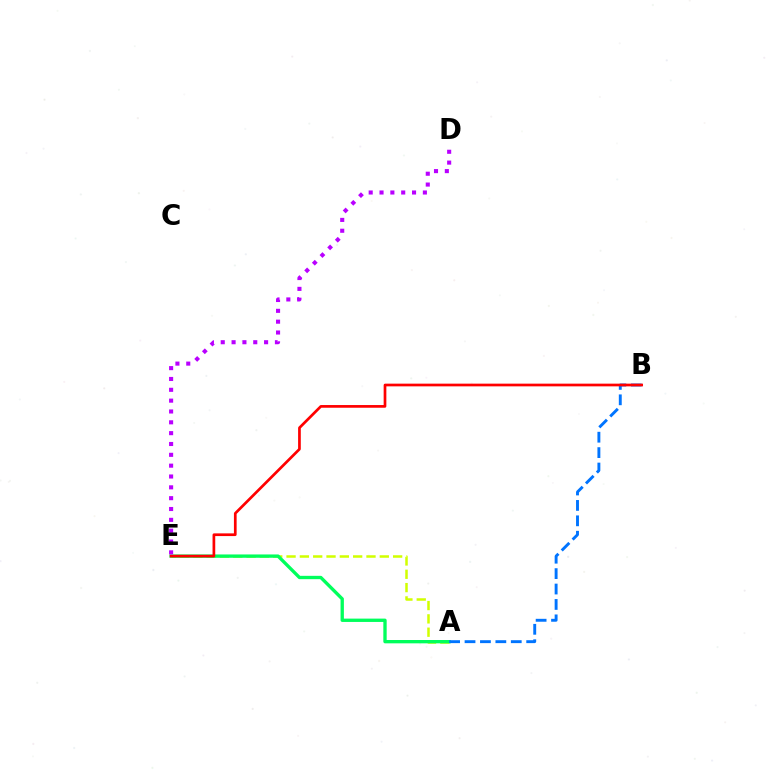{('A', 'E'): [{'color': '#d1ff00', 'line_style': 'dashed', 'thickness': 1.81}, {'color': '#00ff5c', 'line_style': 'solid', 'thickness': 2.4}], ('A', 'B'): [{'color': '#0074ff', 'line_style': 'dashed', 'thickness': 2.09}], ('B', 'E'): [{'color': '#ff0000', 'line_style': 'solid', 'thickness': 1.95}], ('D', 'E'): [{'color': '#b900ff', 'line_style': 'dotted', 'thickness': 2.94}]}